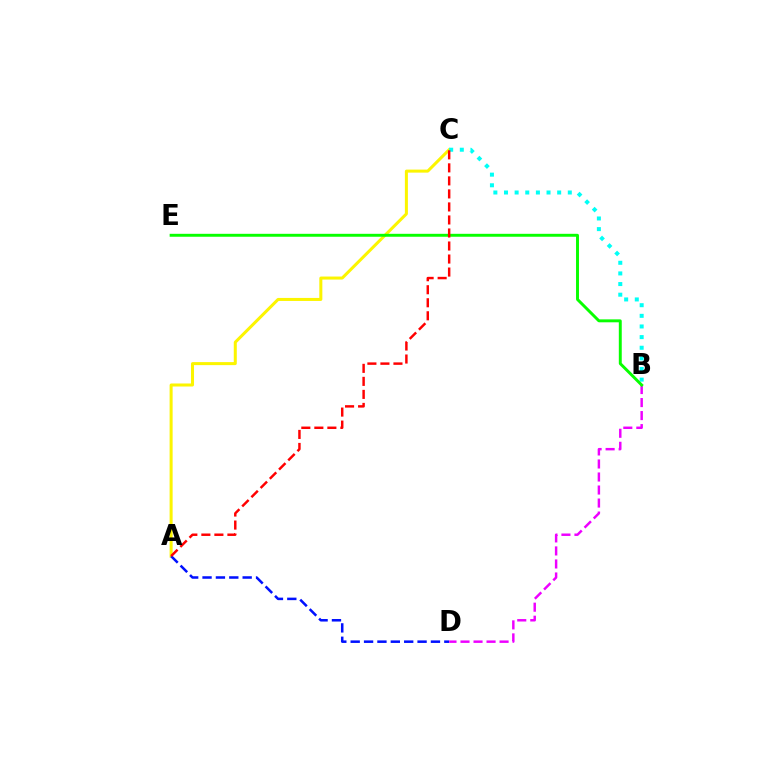{('A', 'C'): [{'color': '#fcf500', 'line_style': 'solid', 'thickness': 2.18}, {'color': '#ff0000', 'line_style': 'dashed', 'thickness': 1.77}], ('B', 'C'): [{'color': '#00fff6', 'line_style': 'dotted', 'thickness': 2.89}], ('A', 'D'): [{'color': '#0010ff', 'line_style': 'dashed', 'thickness': 1.82}], ('B', 'D'): [{'color': '#ee00ff', 'line_style': 'dashed', 'thickness': 1.77}], ('B', 'E'): [{'color': '#08ff00', 'line_style': 'solid', 'thickness': 2.11}]}